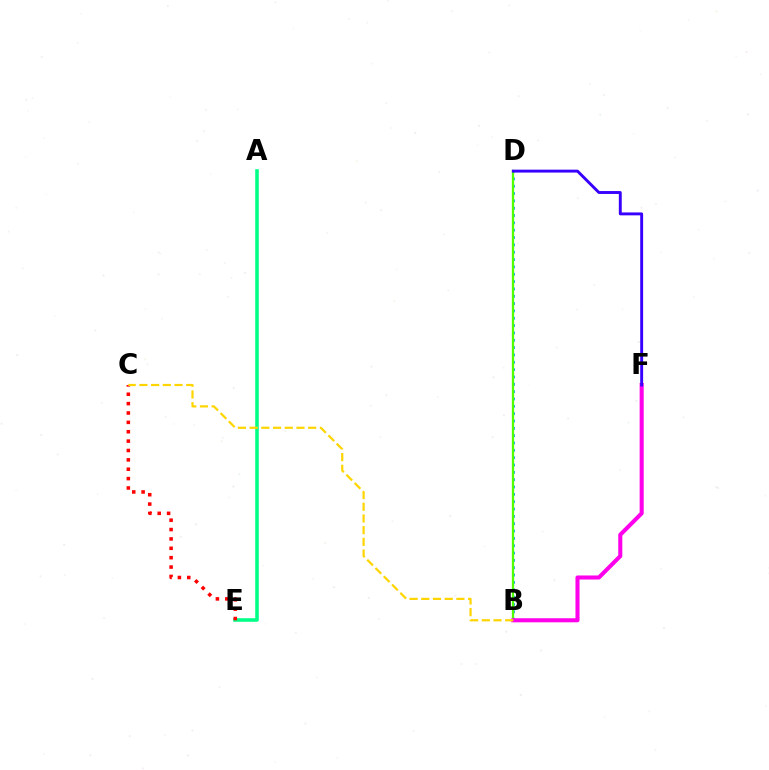{('B', 'D'): [{'color': '#009eff', 'line_style': 'dotted', 'thickness': 1.99}, {'color': '#4fff00', 'line_style': 'solid', 'thickness': 1.66}], ('A', 'E'): [{'color': '#00ff86', 'line_style': 'solid', 'thickness': 2.58}], ('B', 'F'): [{'color': '#ff00ed', 'line_style': 'solid', 'thickness': 2.92}], ('C', 'E'): [{'color': '#ff0000', 'line_style': 'dotted', 'thickness': 2.55}], ('D', 'F'): [{'color': '#3700ff', 'line_style': 'solid', 'thickness': 2.09}], ('B', 'C'): [{'color': '#ffd500', 'line_style': 'dashed', 'thickness': 1.59}]}